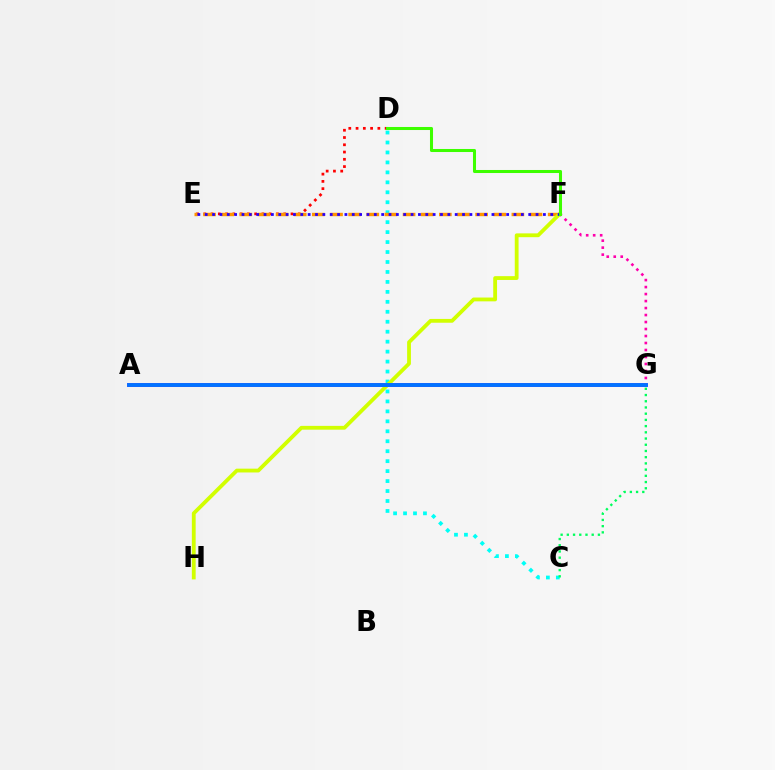{('C', 'D'): [{'color': '#00fff6', 'line_style': 'dotted', 'thickness': 2.71}], ('D', 'E'): [{'color': '#ff0000', 'line_style': 'dotted', 'thickness': 1.97}], ('C', 'G'): [{'color': '#00ff5c', 'line_style': 'dotted', 'thickness': 1.69}], ('E', 'F'): [{'color': '#ff9400', 'line_style': 'dashed', 'thickness': 2.46}, {'color': '#2500ff', 'line_style': 'dotted', 'thickness': 2.0}], ('F', 'G'): [{'color': '#ff00ac', 'line_style': 'dotted', 'thickness': 1.9}], ('F', 'H'): [{'color': '#d1ff00', 'line_style': 'solid', 'thickness': 2.74}], ('A', 'G'): [{'color': '#b900ff', 'line_style': 'solid', 'thickness': 2.75}, {'color': '#0074ff', 'line_style': 'solid', 'thickness': 2.76}], ('D', 'F'): [{'color': '#3dff00', 'line_style': 'solid', 'thickness': 2.19}]}